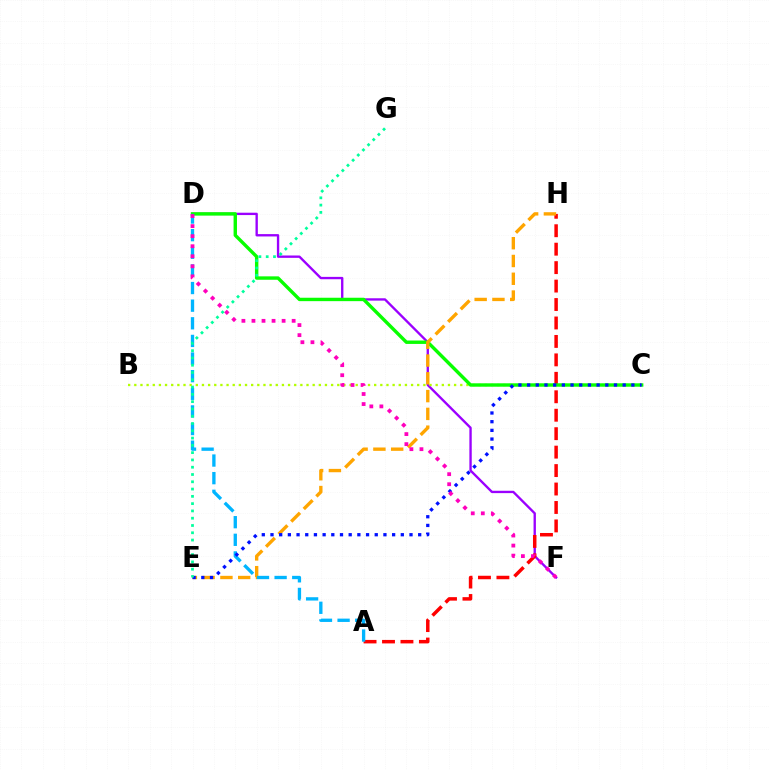{('D', 'F'): [{'color': '#9b00ff', 'line_style': 'solid', 'thickness': 1.69}, {'color': '#ff00bd', 'line_style': 'dotted', 'thickness': 2.73}], ('B', 'C'): [{'color': '#b3ff00', 'line_style': 'dotted', 'thickness': 1.67}], ('A', 'H'): [{'color': '#ff0000', 'line_style': 'dashed', 'thickness': 2.51}], ('C', 'D'): [{'color': '#08ff00', 'line_style': 'solid', 'thickness': 2.45}], ('E', 'H'): [{'color': '#ffa500', 'line_style': 'dashed', 'thickness': 2.42}], ('A', 'D'): [{'color': '#00b5ff', 'line_style': 'dashed', 'thickness': 2.39}], ('C', 'E'): [{'color': '#0010ff', 'line_style': 'dotted', 'thickness': 2.36}], ('E', 'G'): [{'color': '#00ff9d', 'line_style': 'dotted', 'thickness': 1.98}]}